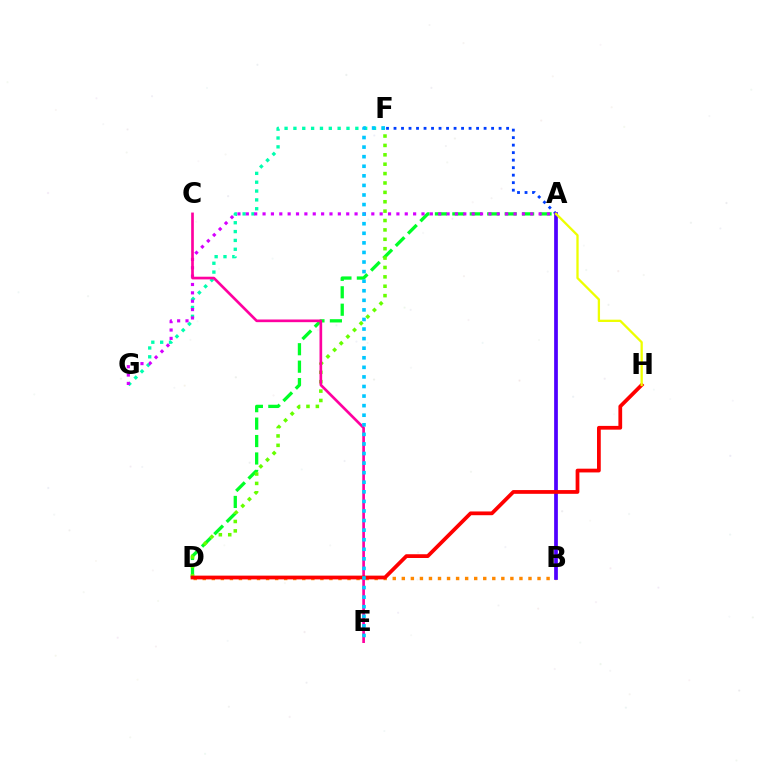{('B', 'D'): [{'color': '#ff8800', 'line_style': 'dotted', 'thickness': 2.46}], ('F', 'G'): [{'color': '#00ffaf', 'line_style': 'dotted', 'thickness': 2.4}], ('A', 'D'): [{'color': '#00ff27', 'line_style': 'dashed', 'thickness': 2.37}], ('A', 'F'): [{'color': '#003fff', 'line_style': 'dotted', 'thickness': 2.04}], ('A', 'B'): [{'color': '#4f00ff', 'line_style': 'solid', 'thickness': 2.68}], ('D', 'F'): [{'color': '#66ff00', 'line_style': 'dotted', 'thickness': 2.55}], ('A', 'G'): [{'color': '#d600ff', 'line_style': 'dotted', 'thickness': 2.27}], ('C', 'E'): [{'color': '#ff00a0', 'line_style': 'solid', 'thickness': 1.92}], ('D', 'H'): [{'color': '#ff0000', 'line_style': 'solid', 'thickness': 2.7}], ('A', 'H'): [{'color': '#eeff00', 'line_style': 'solid', 'thickness': 1.65}], ('E', 'F'): [{'color': '#00c7ff', 'line_style': 'dotted', 'thickness': 2.6}]}